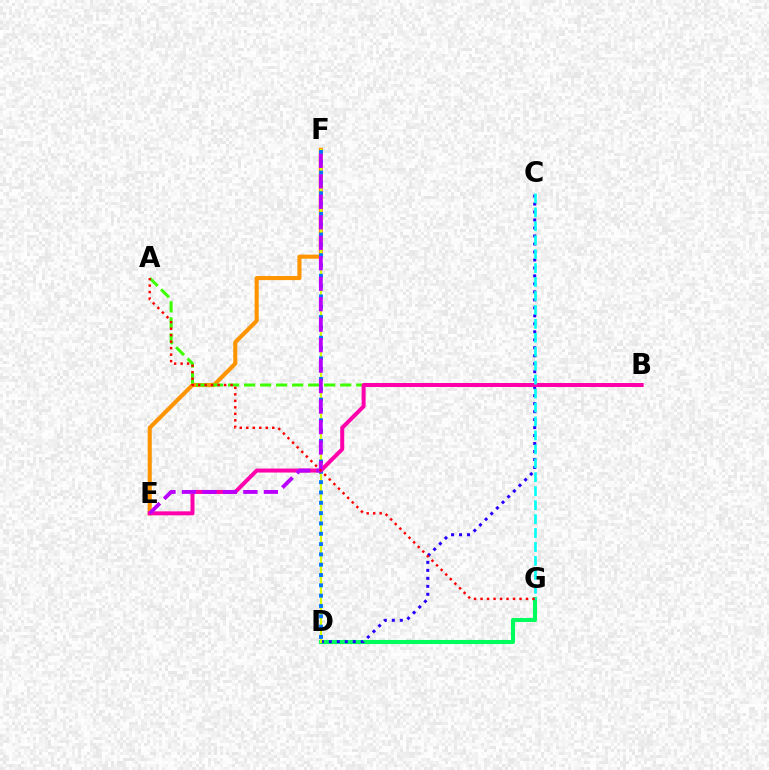{('D', 'G'): [{'color': '#00ff5c', 'line_style': 'solid', 'thickness': 2.94}], ('C', 'D'): [{'color': '#2500ff', 'line_style': 'dotted', 'thickness': 2.17}], ('E', 'F'): [{'color': '#ff9400', 'line_style': 'solid', 'thickness': 2.94}, {'color': '#b900ff', 'line_style': 'dashed', 'thickness': 2.78}], ('D', 'F'): [{'color': '#d1ff00', 'line_style': 'solid', 'thickness': 1.54}, {'color': '#0074ff', 'line_style': 'dotted', 'thickness': 2.8}], ('A', 'B'): [{'color': '#3dff00', 'line_style': 'dashed', 'thickness': 2.18}], ('B', 'E'): [{'color': '#ff00ac', 'line_style': 'solid', 'thickness': 2.87}], ('C', 'G'): [{'color': '#00fff6', 'line_style': 'dashed', 'thickness': 1.89}], ('A', 'G'): [{'color': '#ff0000', 'line_style': 'dotted', 'thickness': 1.76}]}